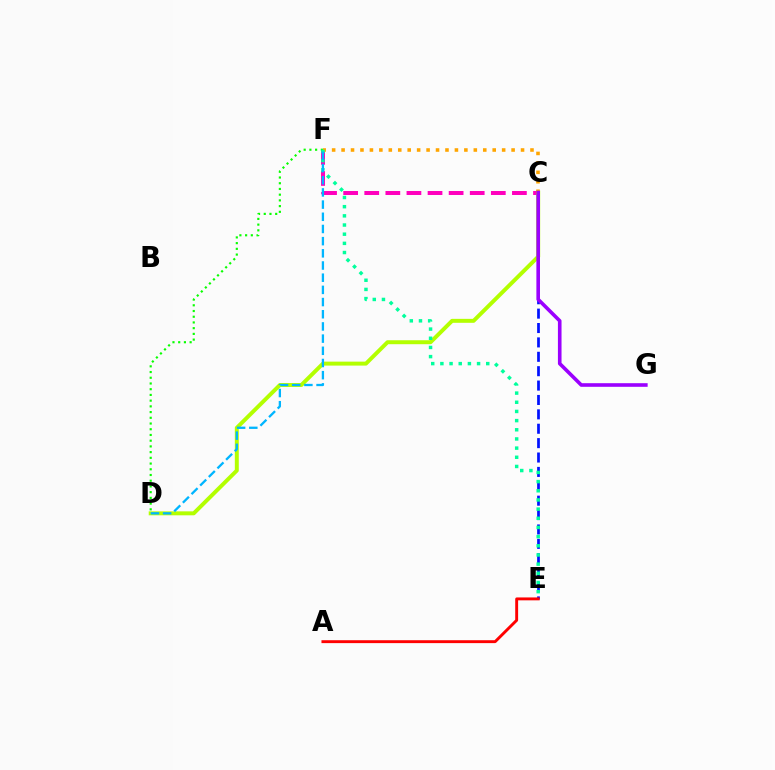{('C', 'E'): [{'color': '#0010ff', 'line_style': 'dashed', 'thickness': 1.95}], ('C', 'F'): [{'color': '#ff00bd', 'line_style': 'dashed', 'thickness': 2.87}, {'color': '#ffa500', 'line_style': 'dotted', 'thickness': 2.57}], ('A', 'E'): [{'color': '#ff0000', 'line_style': 'solid', 'thickness': 2.09}], ('C', 'D'): [{'color': '#b3ff00', 'line_style': 'solid', 'thickness': 2.85}], ('D', 'F'): [{'color': '#08ff00', 'line_style': 'dotted', 'thickness': 1.55}, {'color': '#00b5ff', 'line_style': 'dashed', 'thickness': 1.66}], ('E', 'F'): [{'color': '#00ff9d', 'line_style': 'dotted', 'thickness': 2.49}], ('C', 'G'): [{'color': '#9b00ff', 'line_style': 'solid', 'thickness': 2.6}]}